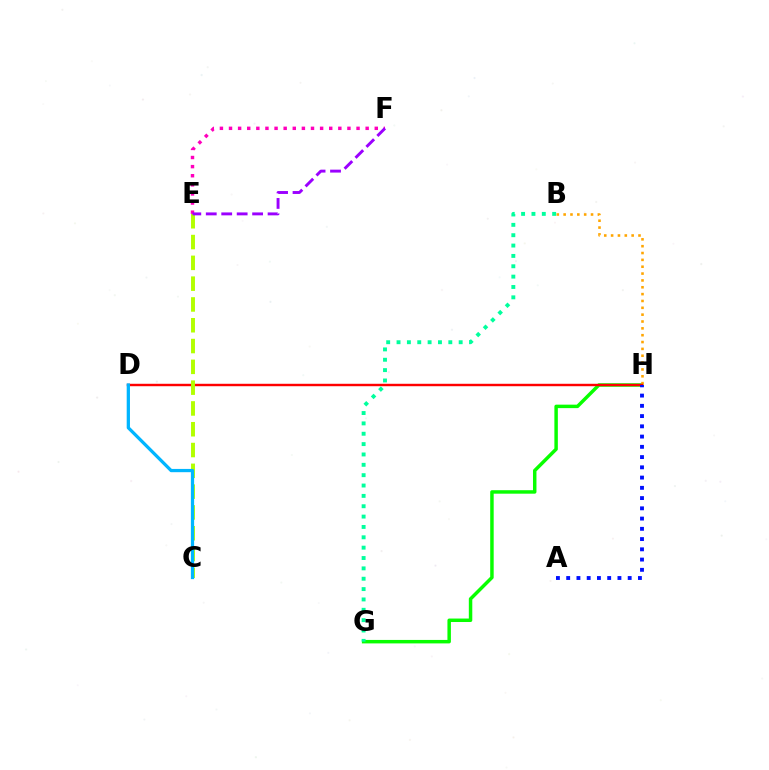{('G', 'H'): [{'color': '#08ff00', 'line_style': 'solid', 'thickness': 2.5}], ('B', 'H'): [{'color': '#ffa500', 'line_style': 'dotted', 'thickness': 1.86}], ('D', 'H'): [{'color': '#ff0000', 'line_style': 'solid', 'thickness': 1.75}], ('C', 'E'): [{'color': '#b3ff00', 'line_style': 'dashed', 'thickness': 2.83}], ('A', 'H'): [{'color': '#0010ff', 'line_style': 'dotted', 'thickness': 2.78}], ('C', 'D'): [{'color': '#00b5ff', 'line_style': 'solid', 'thickness': 2.35}], ('B', 'G'): [{'color': '#00ff9d', 'line_style': 'dotted', 'thickness': 2.81}], ('E', 'F'): [{'color': '#ff00bd', 'line_style': 'dotted', 'thickness': 2.48}, {'color': '#9b00ff', 'line_style': 'dashed', 'thickness': 2.1}]}